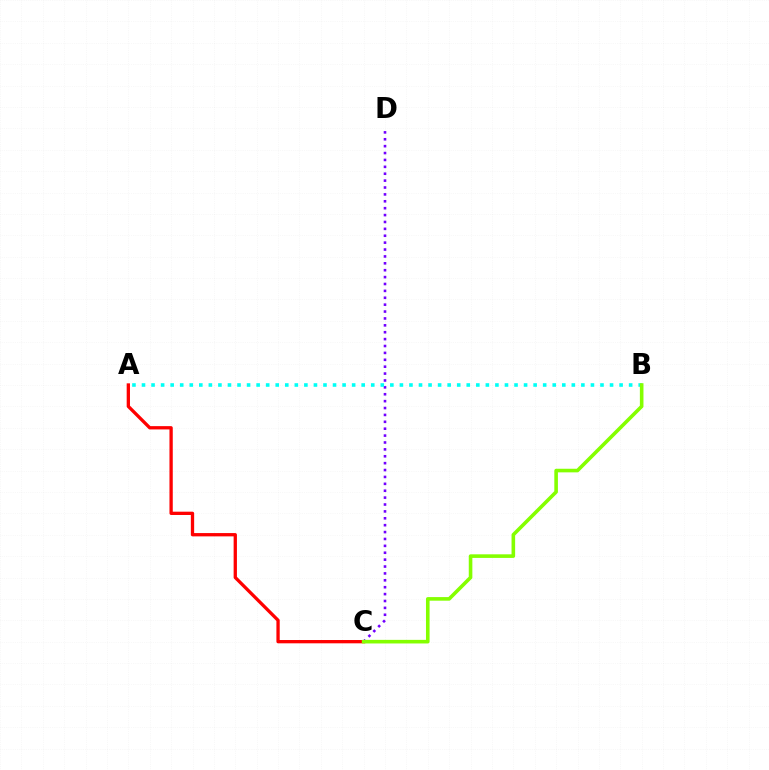{('A', 'C'): [{'color': '#ff0000', 'line_style': 'solid', 'thickness': 2.38}], ('C', 'D'): [{'color': '#7200ff', 'line_style': 'dotted', 'thickness': 1.87}], ('A', 'B'): [{'color': '#00fff6', 'line_style': 'dotted', 'thickness': 2.6}], ('B', 'C'): [{'color': '#84ff00', 'line_style': 'solid', 'thickness': 2.59}]}